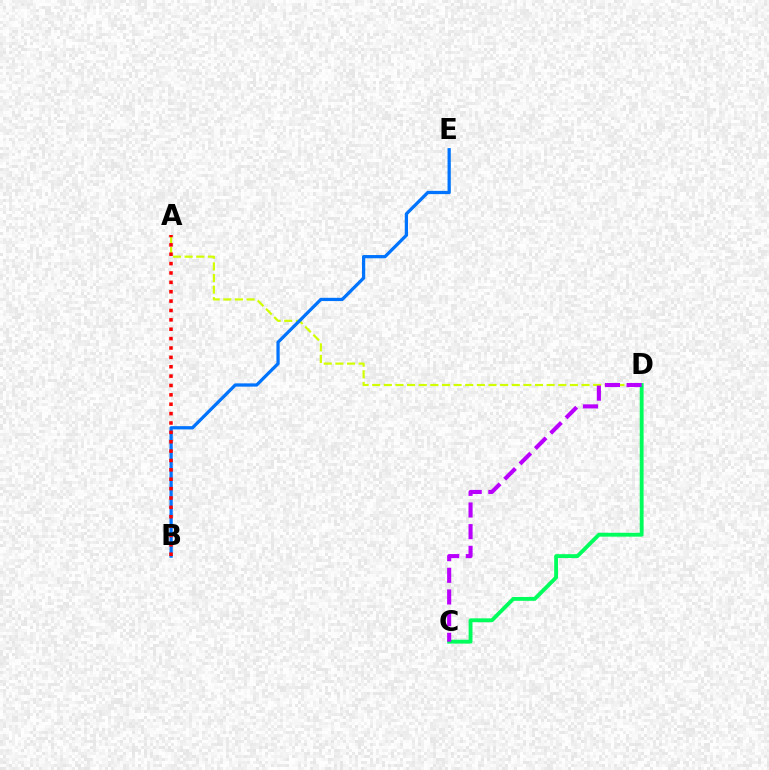{('A', 'D'): [{'color': '#d1ff00', 'line_style': 'dashed', 'thickness': 1.58}], ('C', 'D'): [{'color': '#00ff5c', 'line_style': 'solid', 'thickness': 2.78}, {'color': '#b900ff', 'line_style': 'dashed', 'thickness': 2.94}], ('B', 'E'): [{'color': '#0074ff', 'line_style': 'solid', 'thickness': 2.34}], ('A', 'B'): [{'color': '#ff0000', 'line_style': 'dotted', 'thickness': 2.55}]}